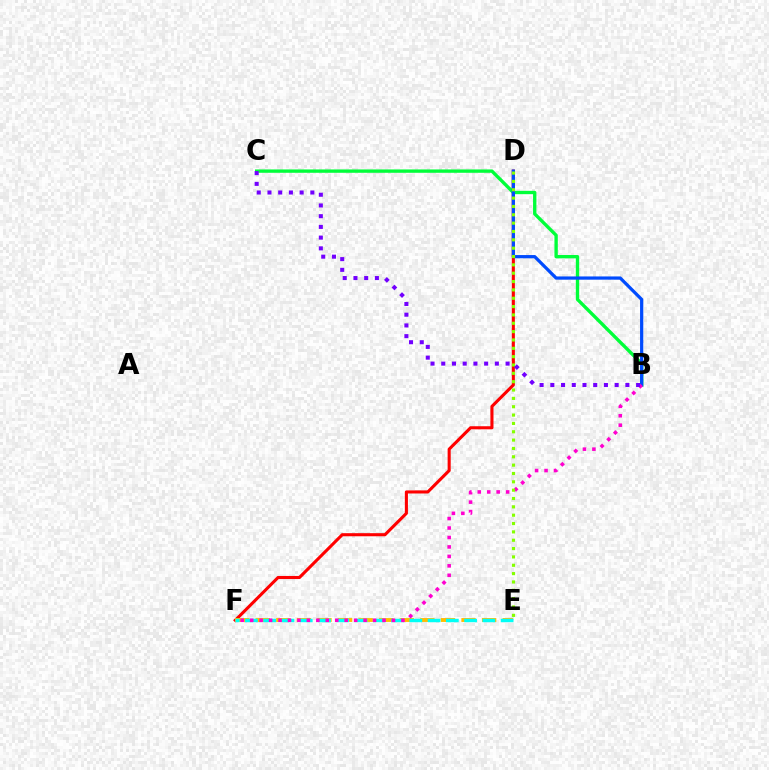{('D', 'F'): [{'color': '#ff0000', 'line_style': 'solid', 'thickness': 2.22}], ('E', 'F'): [{'color': '#ffbd00', 'line_style': 'dashed', 'thickness': 2.8}, {'color': '#00fff6', 'line_style': 'dashed', 'thickness': 2.48}], ('B', 'C'): [{'color': '#00ff39', 'line_style': 'solid', 'thickness': 2.41}, {'color': '#7200ff', 'line_style': 'dotted', 'thickness': 2.91}], ('B', 'D'): [{'color': '#004bff', 'line_style': 'solid', 'thickness': 2.32}], ('B', 'F'): [{'color': '#ff00cf', 'line_style': 'dotted', 'thickness': 2.57}], ('D', 'E'): [{'color': '#84ff00', 'line_style': 'dotted', 'thickness': 2.27}]}